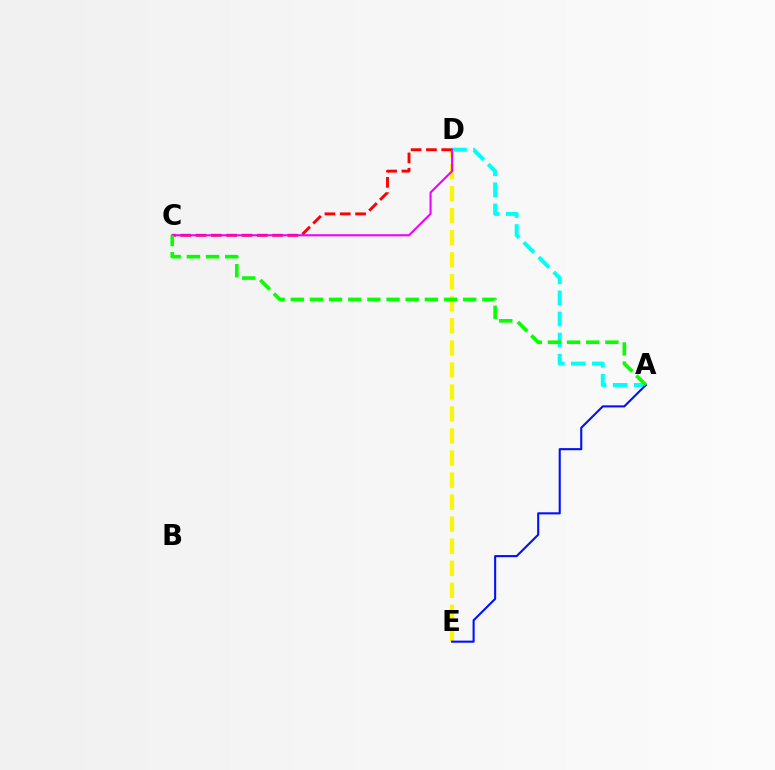{('A', 'D'): [{'color': '#00fff6', 'line_style': 'dashed', 'thickness': 2.86}], ('D', 'E'): [{'color': '#fcf500', 'line_style': 'dashed', 'thickness': 2.99}], ('A', 'E'): [{'color': '#0010ff', 'line_style': 'solid', 'thickness': 1.51}], ('C', 'D'): [{'color': '#ff0000', 'line_style': 'dashed', 'thickness': 2.08}, {'color': '#ee00ff', 'line_style': 'solid', 'thickness': 1.5}], ('A', 'C'): [{'color': '#08ff00', 'line_style': 'dashed', 'thickness': 2.6}]}